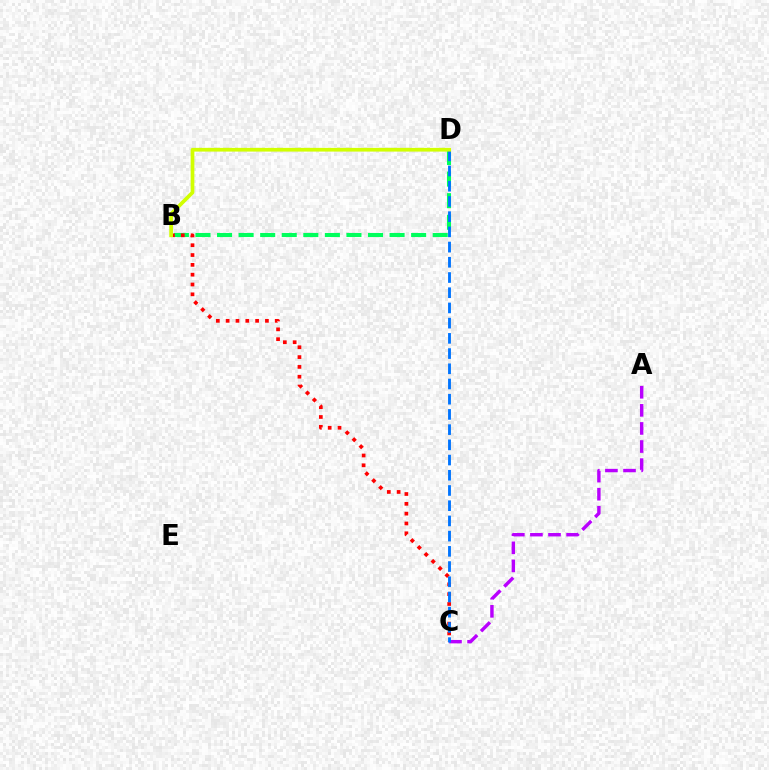{('B', 'D'): [{'color': '#00ff5c', 'line_style': 'dashed', 'thickness': 2.93}, {'color': '#d1ff00', 'line_style': 'solid', 'thickness': 2.68}], ('B', 'C'): [{'color': '#ff0000', 'line_style': 'dotted', 'thickness': 2.67}], ('A', 'C'): [{'color': '#b900ff', 'line_style': 'dashed', 'thickness': 2.46}], ('C', 'D'): [{'color': '#0074ff', 'line_style': 'dashed', 'thickness': 2.07}]}